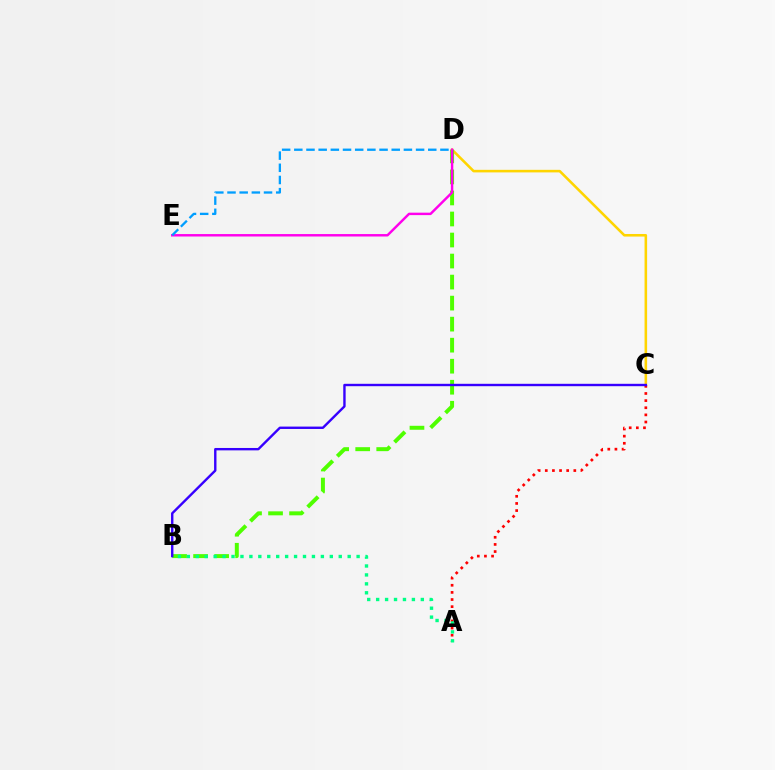{('C', 'D'): [{'color': '#ffd500', 'line_style': 'solid', 'thickness': 1.85}], ('B', 'D'): [{'color': '#4fff00', 'line_style': 'dashed', 'thickness': 2.86}], ('A', 'C'): [{'color': '#ff0000', 'line_style': 'dotted', 'thickness': 1.94}], ('D', 'E'): [{'color': '#ff00ed', 'line_style': 'solid', 'thickness': 1.76}, {'color': '#009eff', 'line_style': 'dashed', 'thickness': 1.65}], ('A', 'B'): [{'color': '#00ff86', 'line_style': 'dotted', 'thickness': 2.43}], ('B', 'C'): [{'color': '#3700ff', 'line_style': 'solid', 'thickness': 1.72}]}